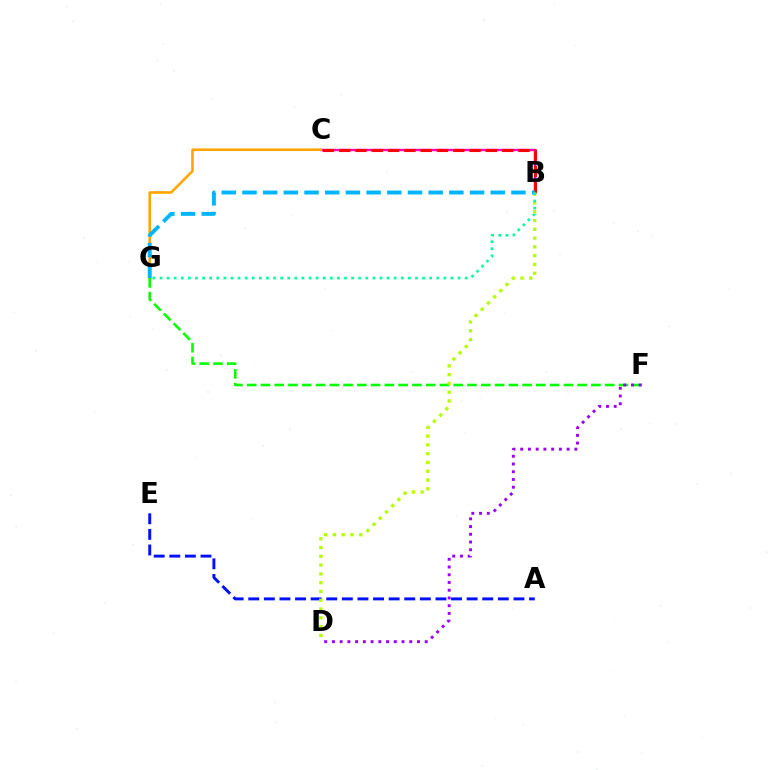{('B', 'C'): [{'color': '#ff00bd', 'line_style': 'solid', 'thickness': 1.73}, {'color': '#ff0000', 'line_style': 'dashed', 'thickness': 2.21}], ('C', 'G'): [{'color': '#ffa500', 'line_style': 'solid', 'thickness': 1.86}], ('F', 'G'): [{'color': '#08ff00', 'line_style': 'dashed', 'thickness': 1.87}], ('A', 'E'): [{'color': '#0010ff', 'line_style': 'dashed', 'thickness': 2.12}], ('B', 'D'): [{'color': '#b3ff00', 'line_style': 'dotted', 'thickness': 2.39}], ('D', 'F'): [{'color': '#9b00ff', 'line_style': 'dotted', 'thickness': 2.1}], ('B', 'G'): [{'color': '#00b5ff', 'line_style': 'dashed', 'thickness': 2.81}, {'color': '#00ff9d', 'line_style': 'dotted', 'thickness': 1.93}]}